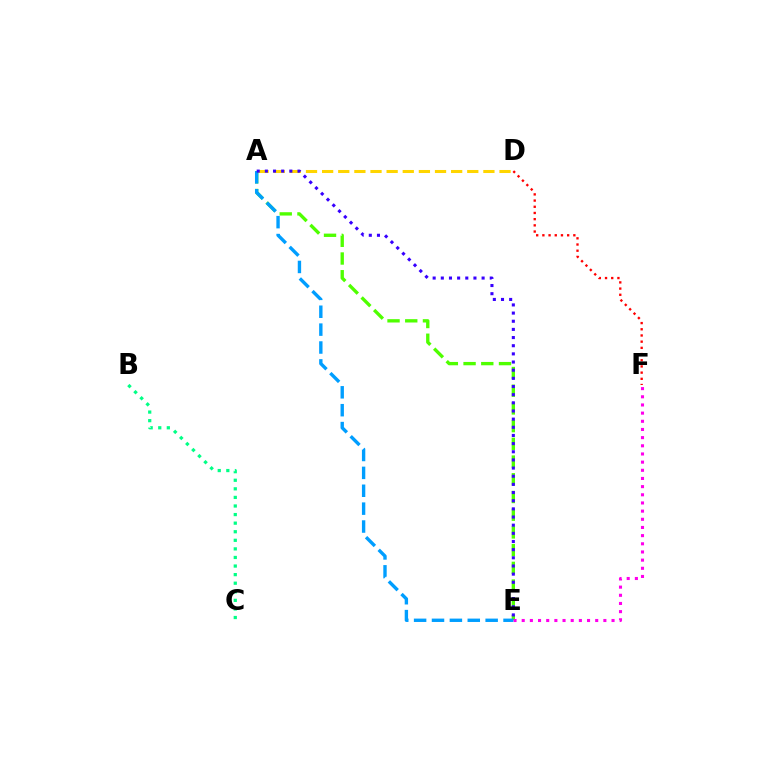{('A', 'E'): [{'color': '#4fff00', 'line_style': 'dashed', 'thickness': 2.41}, {'color': '#009eff', 'line_style': 'dashed', 'thickness': 2.43}, {'color': '#3700ff', 'line_style': 'dotted', 'thickness': 2.22}], ('A', 'D'): [{'color': '#ffd500', 'line_style': 'dashed', 'thickness': 2.19}], ('E', 'F'): [{'color': '#ff00ed', 'line_style': 'dotted', 'thickness': 2.22}], ('B', 'C'): [{'color': '#00ff86', 'line_style': 'dotted', 'thickness': 2.33}], ('D', 'F'): [{'color': '#ff0000', 'line_style': 'dotted', 'thickness': 1.68}]}